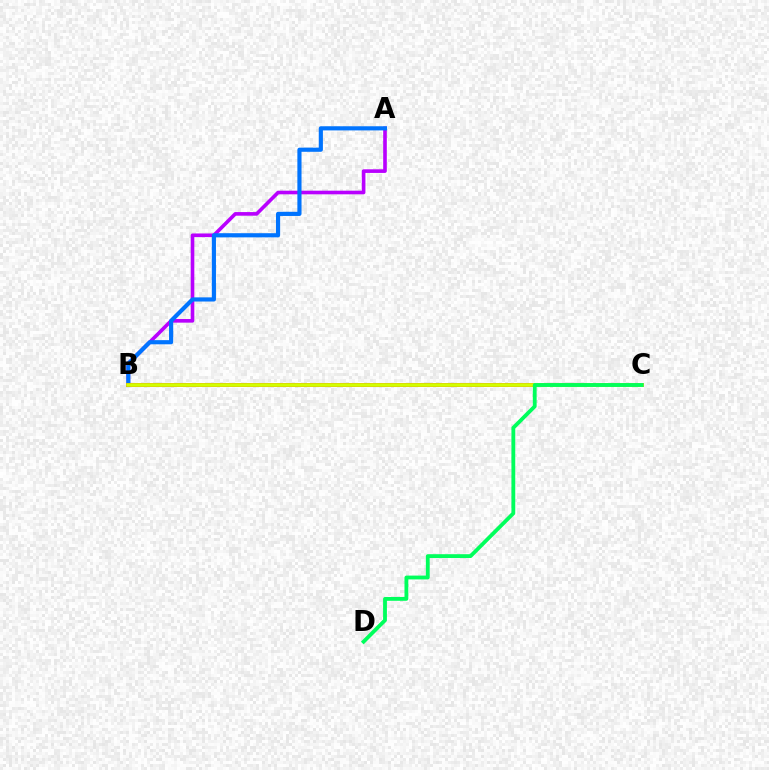{('A', 'B'): [{'color': '#b900ff', 'line_style': 'solid', 'thickness': 2.61}, {'color': '#0074ff', 'line_style': 'solid', 'thickness': 2.99}], ('B', 'C'): [{'color': '#ff0000', 'line_style': 'solid', 'thickness': 2.6}, {'color': '#d1ff00', 'line_style': 'solid', 'thickness': 2.66}], ('C', 'D'): [{'color': '#00ff5c', 'line_style': 'solid', 'thickness': 2.75}]}